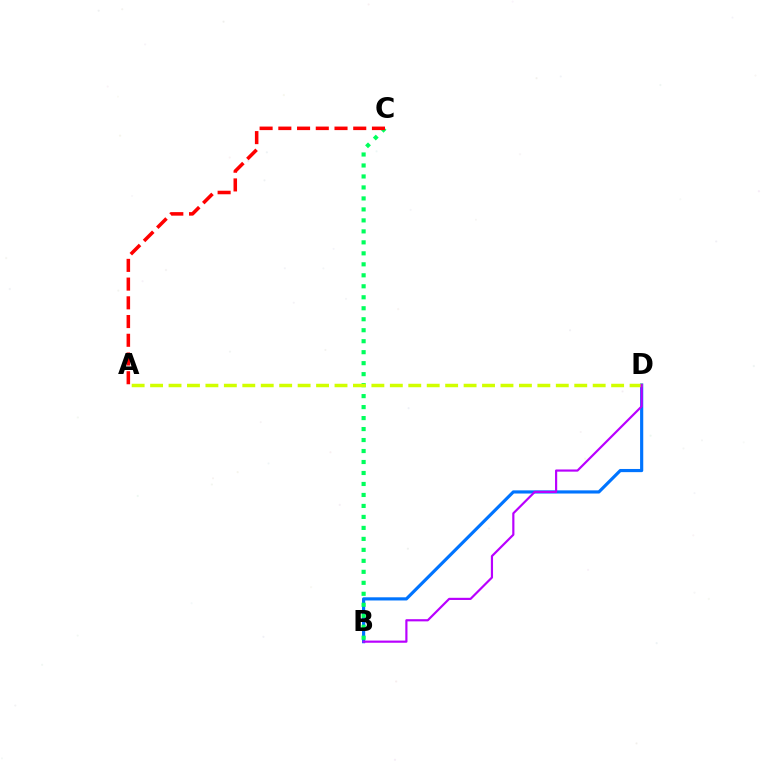{('B', 'D'): [{'color': '#0074ff', 'line_style': 'solid', 'thickness': 2.28}, {'color': '#b900ff', 'line_style': 'solid', 'thickness': 1.57}], ('B', 'C'): [{'color': '#00ff5c', 'line_style': 'dotted', 'thickness': 2.98}], ('A', 'C'): [{'color': '#ff0000', 'line_style': 'dashed', 'thickness': 2.54}], ('A', 'D'): [{'color': '#d1ff00', 'line_style': 'dashed', 'thickness': 2.51}]}